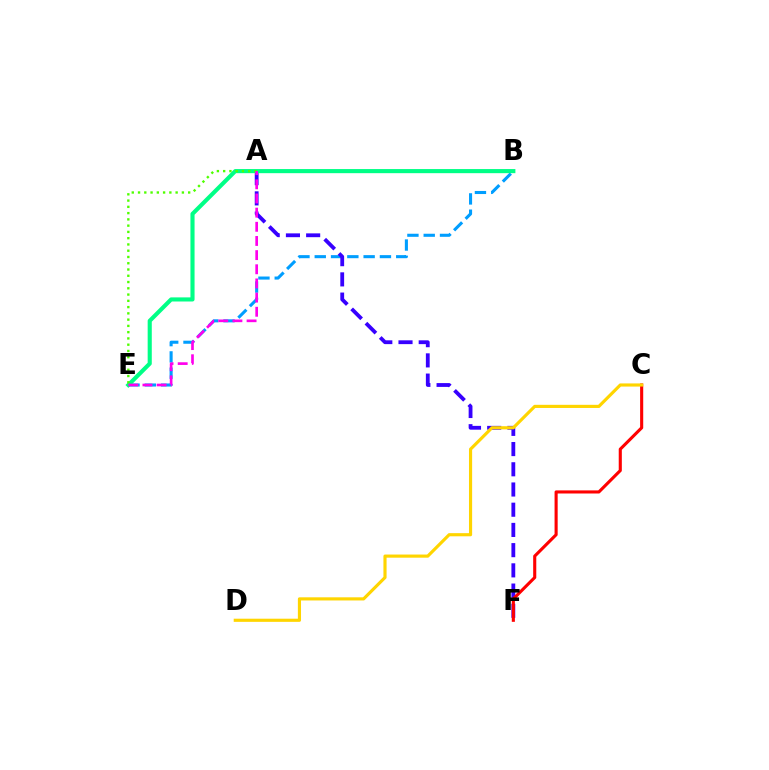{('B', 'E'): [{'color': '#009eff', 'line_style': 'dashed', 'thickness': 2.21}, {'color': '#00ff86', 'line_style': 'solid', 'thickness': 2.96}], ('A', 'F'): [{'color': '#3700ff', 'line_style': 'dashed', 'thickness': 2.75}], ('C', 'F'): [{'color': '#ff0000', 'line_style': 'solid', 'thickness': 2.23}], ('C', 'D'): [{'color': '#ffd500', 'line_style': 'solid', 'thickness': 2.27}], ('A', 'E'): [{'color': '#4fff00', 'line_style': 'dotted', 'thickness': 1.7}, {'color': '#ff00ed', 'line_style': 'dashed', 'thickness': 1.92}]}